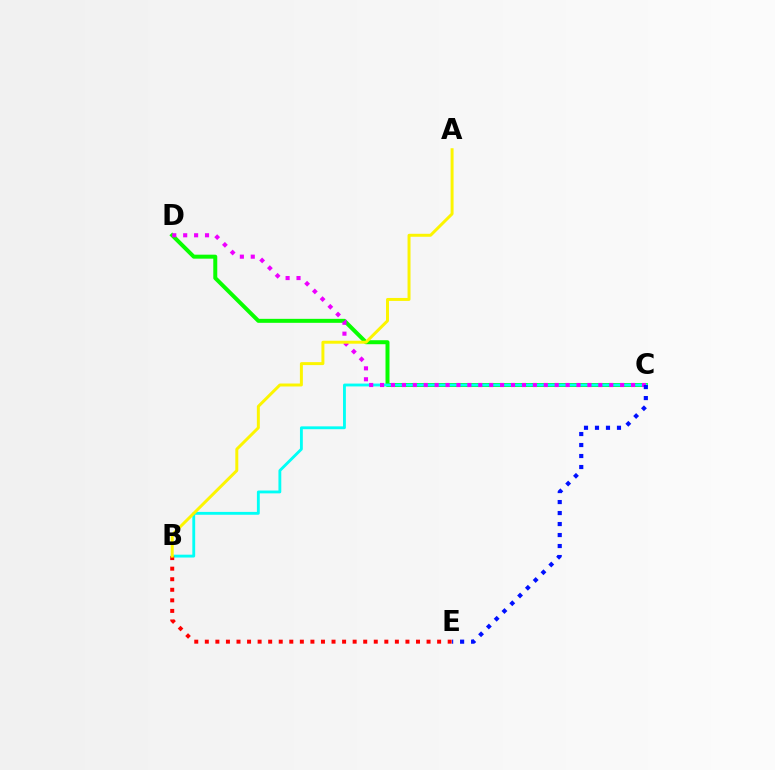{('C', 'D'): [{'color': '#08ff00', 'line_style': 'solid', 'thickness': 2.87}, {'color': '#ee00ff', 'line_style': 'dotted', 'thickness': 2.97}], ('B', 'C'): [{'color': '#00fff6', 'line_style': 'solid', 'thickness': 2.05}], ('B', 'E'): [{'color': '#ff0000', 'line_style': 'dotted', 'thickness': 2.87}], ('A', 'B'): [{'color': '#fcf500', 'line_style': 'solid', 'thickness': 2.14}], ('C', 'E'): [{'color': '#0010ff', 'line_style': 'dotted', 'thickness': 2.99}]}